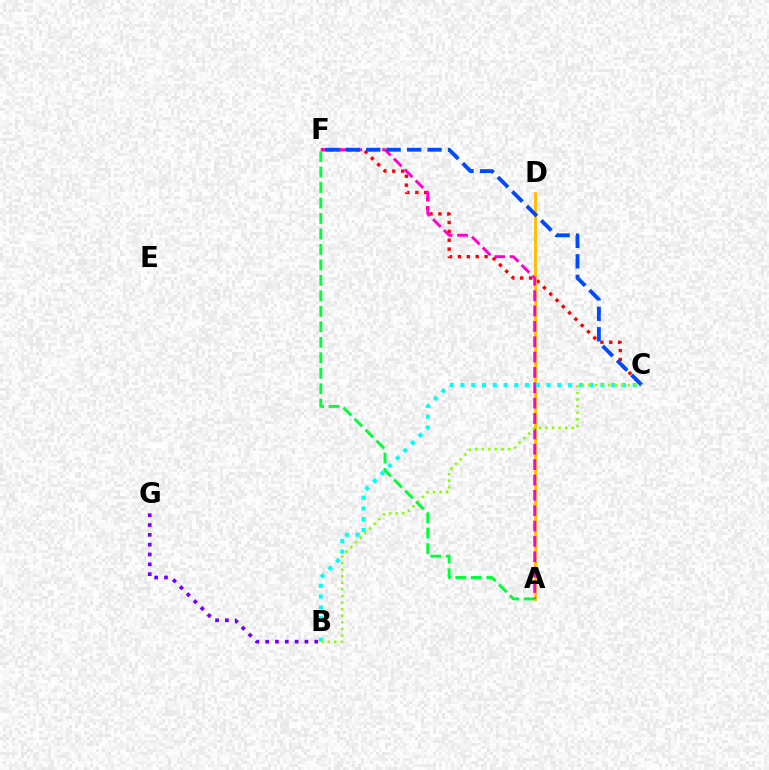{('C', 'F'): [{'color': '#ff0000', 'line_style': 'dotted', 'thickness': 2.42}, {'color': '#004bff', 'line_style': 'dashed', 'thickness': 2.78}], ('A', 'D'): [{'color': '#ffbd00', 'line_style': 'solid', 'thickness': 2.06}], ('A', 'F'): [{'color': '#ff00cf', 'line_style': 'dashed', 'thickness': 2.09}, {'color': '#00ff39', 'line_style': 'dashed', 'thickness': 2.1}], ('B', 'C'): [{'color': '#00fff6', 'line_style': 'dotted', 'thickness': 2.92}, {'color': '#84ff00', 'line_style': 'dotted', 'thickness': 1.79}], ('B', 'G'): [{'color': '#7200ff', 'line_style': 'dotted', 'thickness': 2.67}]}